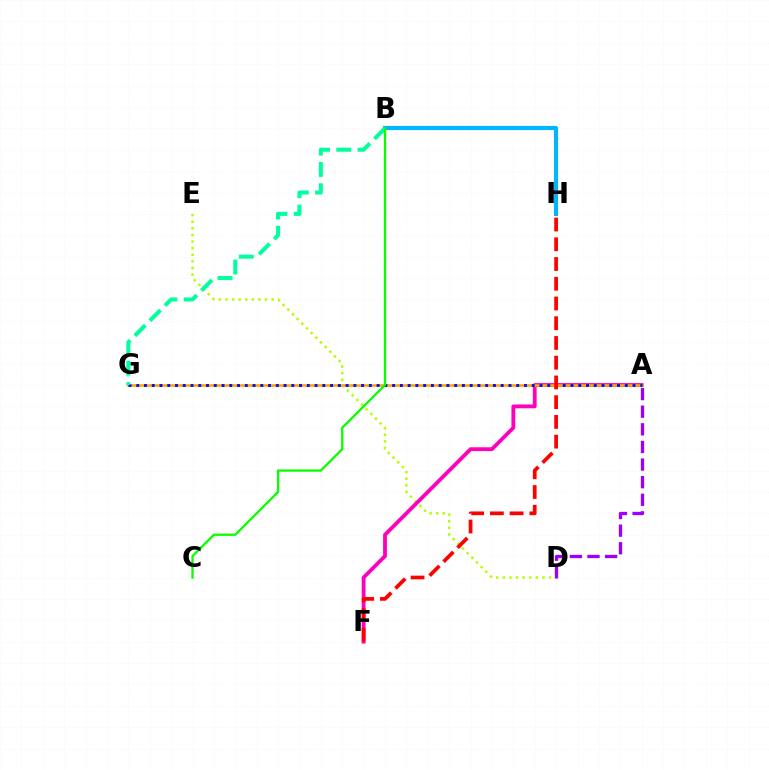{('B', 'H'): [{'color': '#00b5ff', 'line_style': 'solid', 'thickness': 2.98}], ('D', 'E'): [{'color': '#b3ff00', 'line_style': 'dotted', 'thickness': 1.8}], ('A', 'F'): [{'color': '#ff00bd', 'line_style': 'solid', 'thickness': 2.74}], ('A', 'G'): [{'color': '#ffa500', 'line_style': 'solid', 'thickness': 1.87}, {'color': '#0010ff', 'line_style': 'dotted', 'thickness': 2.11}], ('A', 'D'): [{'color': '#9b00ff', 'line_style': 'dashed', 'thickness': 2.39}], ('B', 'G'): [{'color': '#00ff9d', 'line_style': 'dashed', 'thickness': 2.9}], ('F', 'H'): [{'color': '#ff0000', 'line_style': 'dashed', 'thickness': 2.68}], ('B', 'C'): [{'color': '#08ff00', 'line_style': 'solid', 'thickness': 1.65}]}